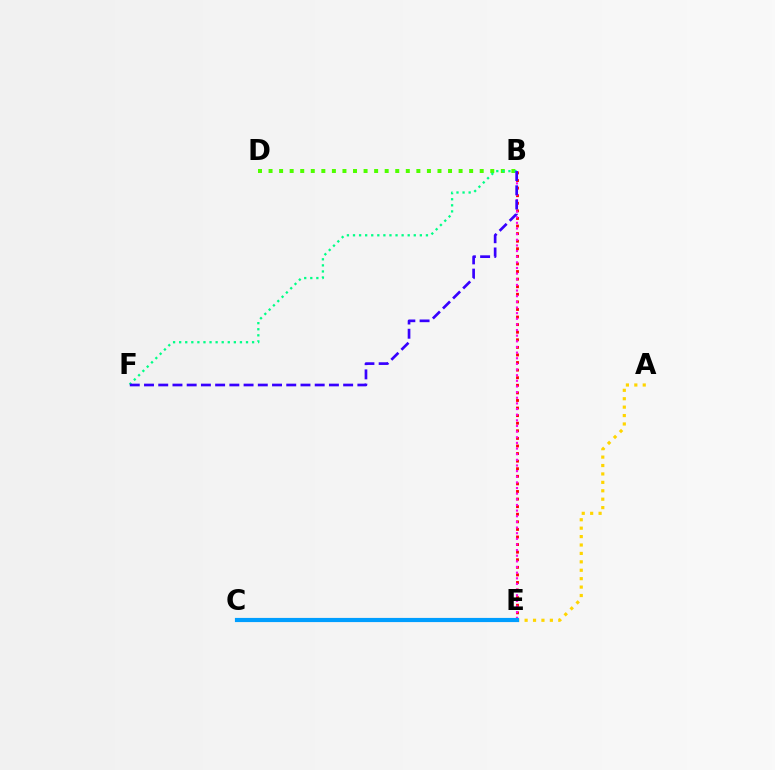{('B', 'E'): [{'color': '#ff0000', 'line_style': 'dotted', 'thickness': 2.06}, {'color': '#ff00ed', 'line_style': 'dotted', 'thickness': 1.53}], ('A', 'E'): [{'color': '#ffd500', 'line_style': 'dotted', 'thickness': 2.29}], ('B', 'D'): [{'color': '#4fff00', 'line_style': 'dotted', 'thickness': 2.87}], ('B', 'F'): [{'color': '#00ff86', 'line_style': 'dotted', 'thickness': 1.65}, {'color': '#3700ff', 'line_style': 'dashed', 'thickness': 1.93}], ('C', 'E'): [{'color': '#009eff', 'line_style': 'solid', 'thickness': 3.0}]}